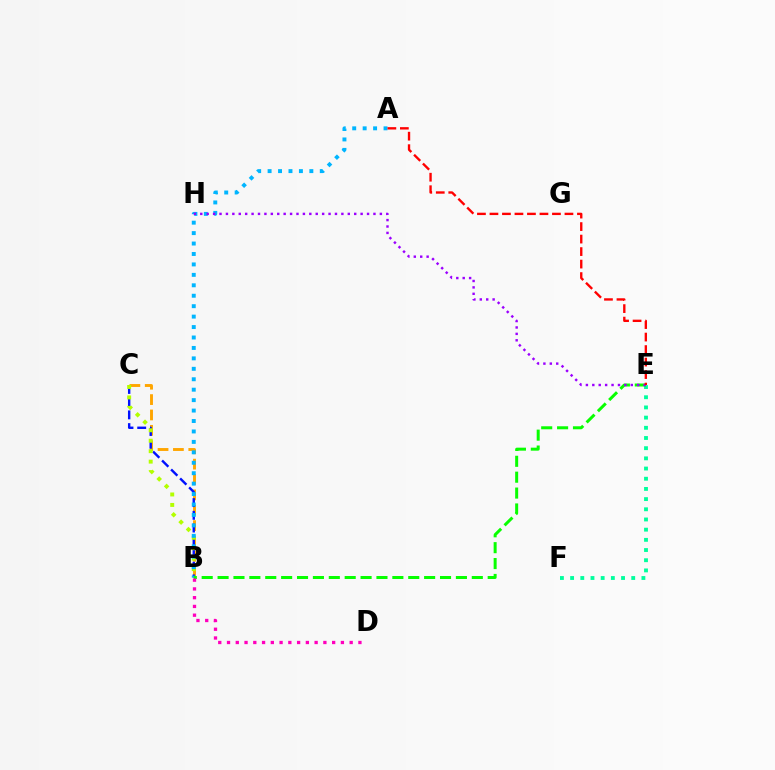{('B', 'C'): [{'color': '#ffa500', 'line_style': 'dashed', 'thickness': 2.09}, {'color': '#0010ff', 'line_style': 'dashed', 'thickness': 1.73}, {'color': '#b3ff00', 'line_style': 'dotted', 'thickness': 2.84}], ('E', 'F'): [{'color': '#00ff9d', 'line_style': 'dotted', 'thickness': 2.77}], ('A', 'B'): [{'color': '#00b5ff', 'line_style': 'dotted', 'thickness': 2.84}], ('B', 'E'): [{'color': '#08ff00', 'line_style': 'dashed', 'thickness': 2.16}], ('B', 'D'): [{'color': '#ff00bd', 'line_style': 'dotted', 'thickness': 2.38}], ('E', 'H'): [{'color': '#9b00ff', 'line_style': 'dotted', 'thickness': 1.74}], ('A', 'E'): [{'color': '#ff0000', 'line_style': 'dashed', 'thickness': 1.7}]}